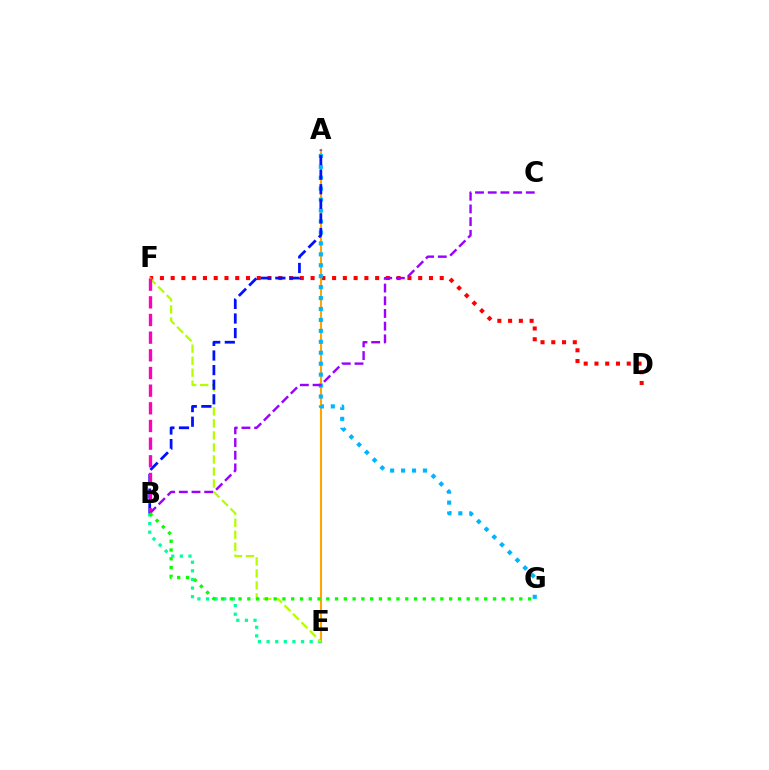{('D', 'F'): [{'color': '#ff0000', 'line_style': 'dotted', 'thickness': 2.92}], ('A', 'E'): [{'color': '#ffa500', 'line_style': 'solid', 'thickness': 1.51}], ('B', 'E'): [{'color': '#00ff9d', 'line_style': 'dotted', 'thickness': 2.34}], ('A', 'G'): [{'color': '#00b5ff', 'line_style': 'dotted', 'thickness': 2.97}], ('E', 'F'): [{'color': '#b3ff00', 'line_style': 'dashed', 'thickness': 1.63}], ('A', 'B'): [{'color': '#0010ff', 'line_style': 'dashed', 'thickness': 1.98}], ('B', 'F'): [{'color': '#ff00bd', 'line_style': 'dashed', 'thickness': 2.4}], ('B', 'C'): [{'color': '#9b00ff', 'line_style': 'dashed', 'thickness': 1.72}], ('B', 'G'): [{'color': '#08ff00', 'line_style': 'dotted', 'thickness': 2.38}]}